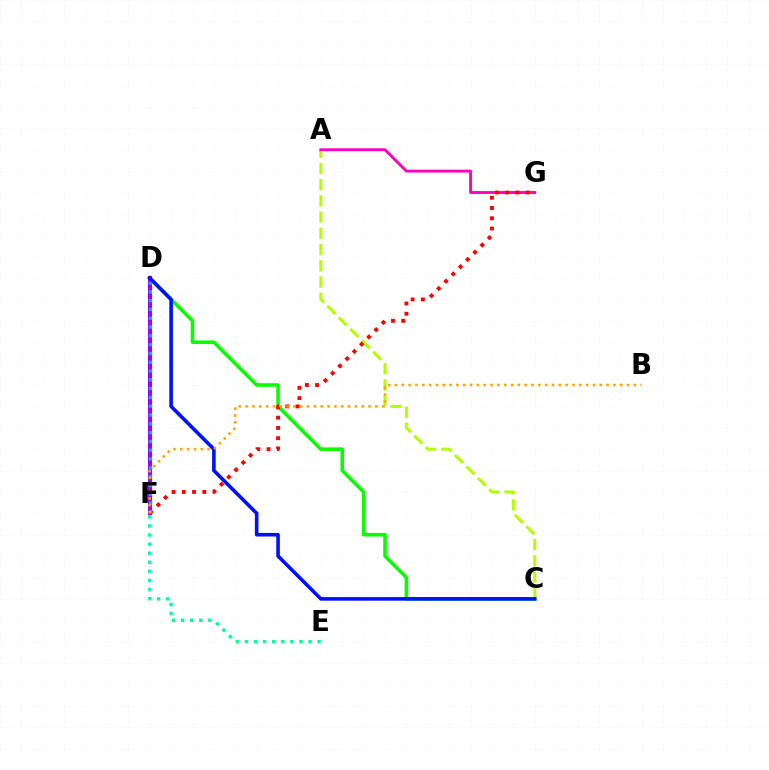{('A', 'C'): [{'color': '#b3ff00', 'line_style': 'dashed', 'thickness': 2.2}], ('A', 'G'): [{'color': '#ff00bd', 'line_style': 'solid', 'thickness': 2.06}], ('C', 'D'): [{'color': '#08ff00', 'line_style': 'solid', 'thickness': 2.57}, {'color': '#0010ff', 'line_style': 'solid', 'thickness': 2.58}], ('E', 'F'): [{'color': '#00ff9d', 'line_style': 'dotted', 'thickness': 2.47}], ('D', 'F'): [{'color': '#9b00ff', 'line_style': 'solid', 'thickness': 2.94}, {'color': '#00b5ff', 'line_style': 'dotted', 'thickness': 2.39}], ('F', 'G'): [{'color': '#ff0000', 'line_style': 'dotted', 'thickness': 2.78}], ('B', 'F'): [{'color': '#ffa500', 'line_style': 'dotted', 'thickness': 1.86}]}